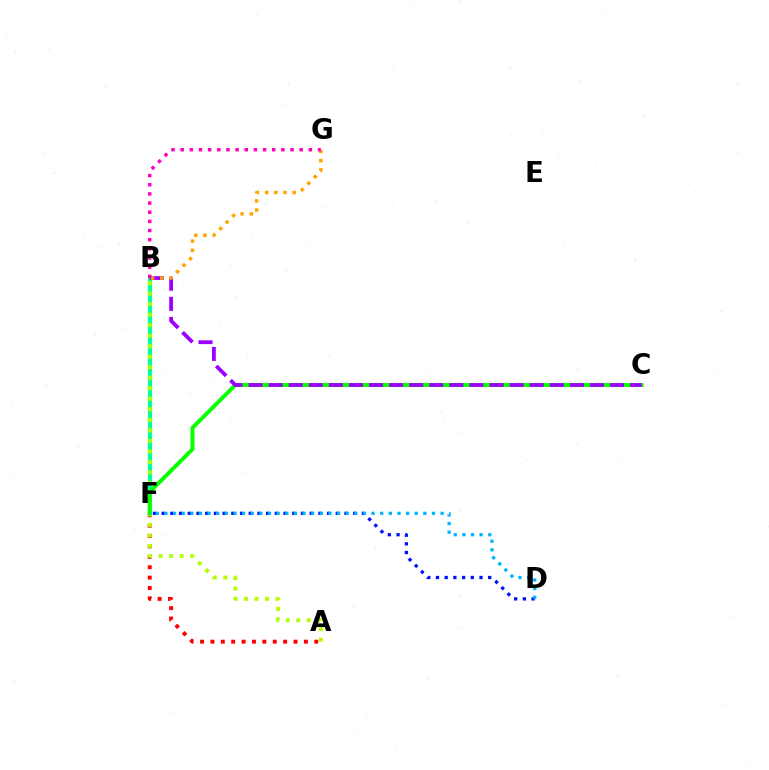{('B', 'F'): [{'color': '#00ff9d', 'line_style': 'solid', 'thickness': 2.98}], ('A', 'F'): [{'color': '#ff0000', 'line_style': 'dotted', 'thickness': 2.82}], ('A', 'B'): [{'color': '#b3ff00', 'line_style': 'dotted', 'thickness': 2.86}], ('C', 'F'): [{'color': '#08ff00', 'line_style': 'solid', 'thickness': 2.84}], ('D', 'F'): [{'color': '#0010ff', 'line_style': 'dotted', 'thickness': 2.37}, {'color': '#00b5ff', 'line_style': 'dotted', 'thickness': 2.35}], ('B', 'C'): [{'color': '#9b00ff', 'line_style': 'dashed', 'thickness': 2.73}], ('B', 'G'): [{'color': '#ffa500', 'line_style': 'dotted', 'thickness': 2.5}, {'color': '#ff00bd', 'line_style': 'dotted', 'thickness': 2.49}]}